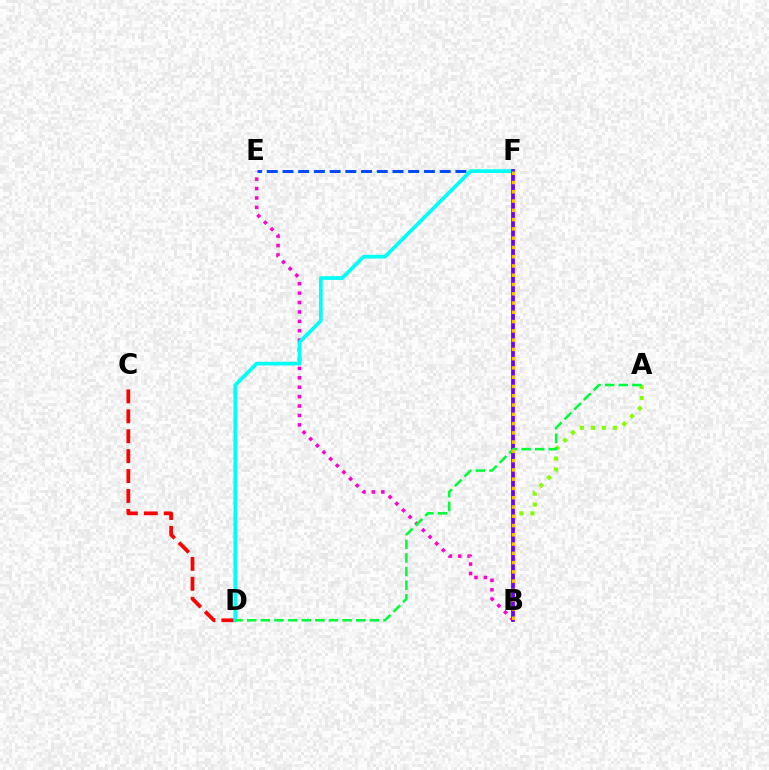{('C', 'D'): [{'color': '#ff0000', 'line_style': 'dashed', 'thickness': 2.71}], ('E', 'F'): [{'color': '#004bff', 'line_style': 'dashed', 'thickness': 2.14}], ('A', 'B'): [{'color': '#84ff00', 'line_style': 'dotted', 'thickness': 2.99}], ('B', 'E'): [{'color': '#ff00cf', 'line_style': 'dotted', 'thickness': 2.56}], ('D', 'F'): [{'color': '#00fff6', 'line_style': 'solid', 'thickness': 2.66}], ('B', 'F'): [{'color': '#7200ff', 'line_style': 'solid', 'thickness': 2.72}, {'color': '#ffbd00', 'line_style': 'dotted', 'thickness': 2.52}], ('A', 'D'): [{'color': '#00ff39', 'line_style': 'dashed', 'thickness': 1.85}]}